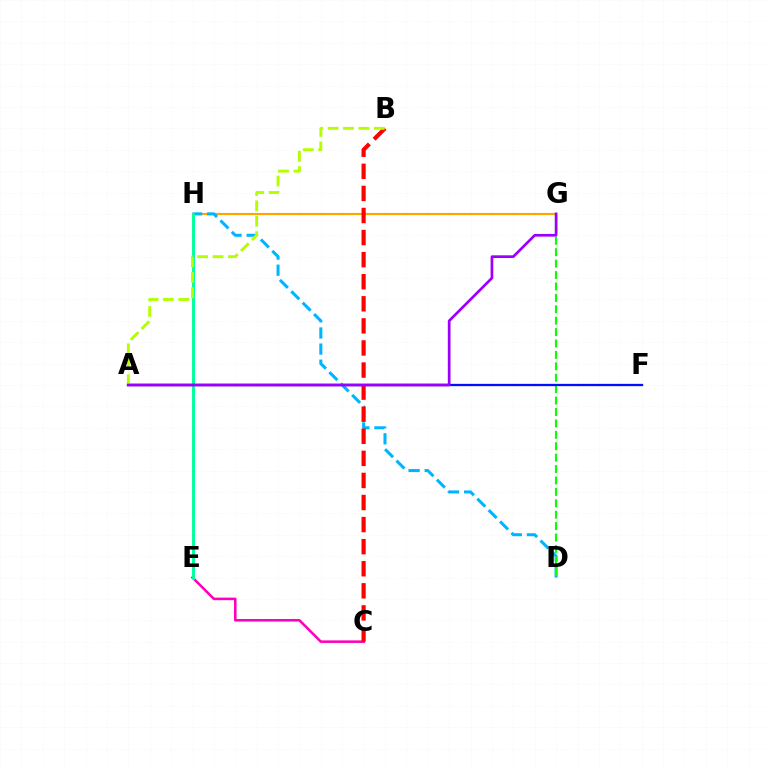{('G', 'H'): [{'color': '#ffa500', 'line_style': 'solid', 'thickness': 1.56}], ('D', 'H'): [{'color': '#00b5ff', 'line_style': 'dashed', 'thickness': 2.19}], ('D', 'G'): [{'color': '#08ff00', 'line_style': 'dashed', 'thickness': 1.55}], ('C', 'E'): [{'color': '#ff00bd', 'line_style': 'solid', 'thickness': 1.85}], ('B', 'C'): [{'color': '#ff0000', 'line_style': 'dashed', 'thickness': 3.0}], ('E', 'H'): [{'color': '#00ff9d', 'line_style': 'solid', 'thickness': 2.11}], ('A', 'F'): [{'color': '#0010ff', 'line_style': 'solid', 'thickness': 1.65}], ('A', 'B'): [{'color': '#b3ff00', 'line_style': 'dashed', 'thickness': 2.09}], ('A', 'G'): [{'color': '#9b00ff', 'line_style': 'solid', 'thickness': 1.95}]}